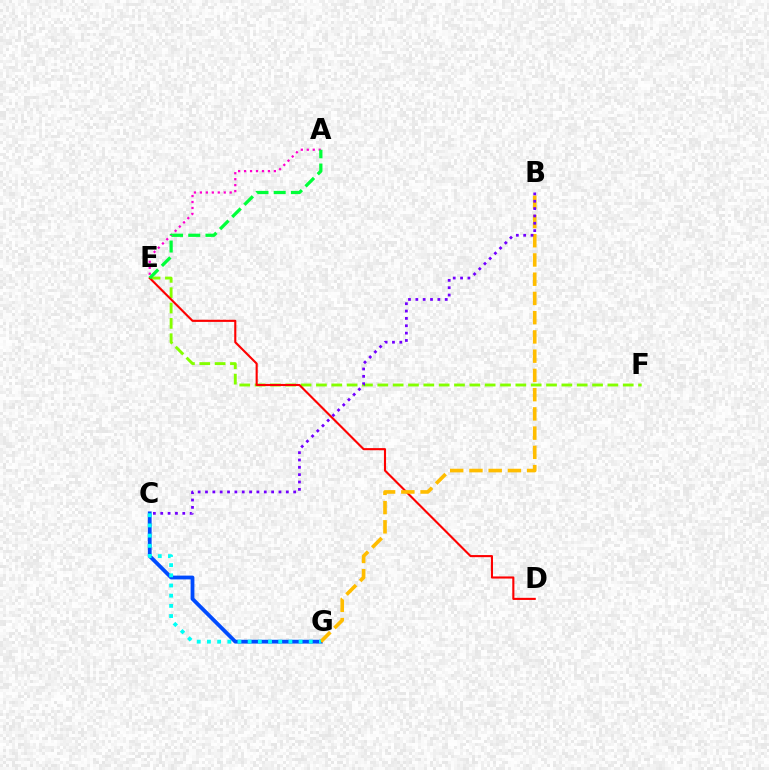{('E', 'F'): [{'color': '#84ff00', 'line_style': 'dashed', 'thickness': 2.08}], ('D', 'E'): [{'color': '#ff0000', 'line_style': 'solid', 'thickness': 1.52}], ('A', 'E'): [{'color': '#ff00cf', 'line_style': 'dotted', 'thickness': 1.62}, {'color': '#00ff39', 'line_style': 'dashed', 'thickness': 2.34}], ('C', 'G'): [{'color': '#004bff', 'line_style': 'solid', 'thickness': 2.74}, {'color': '#00fff6', 'line_style': 'dotted', 'thickness': 2.77}], ('B', 'G'): [{'color': '#ffbd00', 'line_style': 'dashed', 'thickness': 2.61}], ('B', 'C'): [{'color': '#7200ff', 'line_style': 'dotted', 'thickness': 2.0}]}